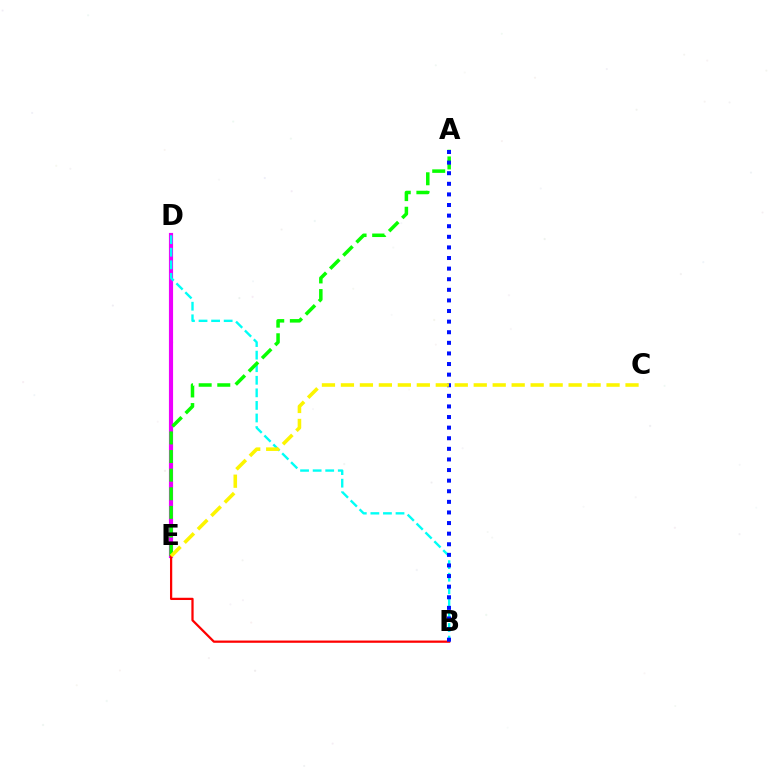{('D', 'E'): [{'color': '#ee00ff', 'line_style': 'solid', 'thickness': 2.99}], ('B', 'D'): [{'color': '#00fff6', 'line_style': 'dashed', 'thickness': 1.71}], ('A', 'E'): [{'color': '#08ff00', 'line_style': 'dashed', 'thickness': 2.53}], ('B', 'E'): [{'color': '#ff0000', 'line_style': 'solid', 'thickness': 1.62}], ('A', 'B'): [{'color': '#0010ff', 'line_style': 'dotted', 'thickness': 2.88}], ('C', 'E'): [{'color': '#fcf500', 'line_style': 'dashed', 'thickness': 2.58}]}